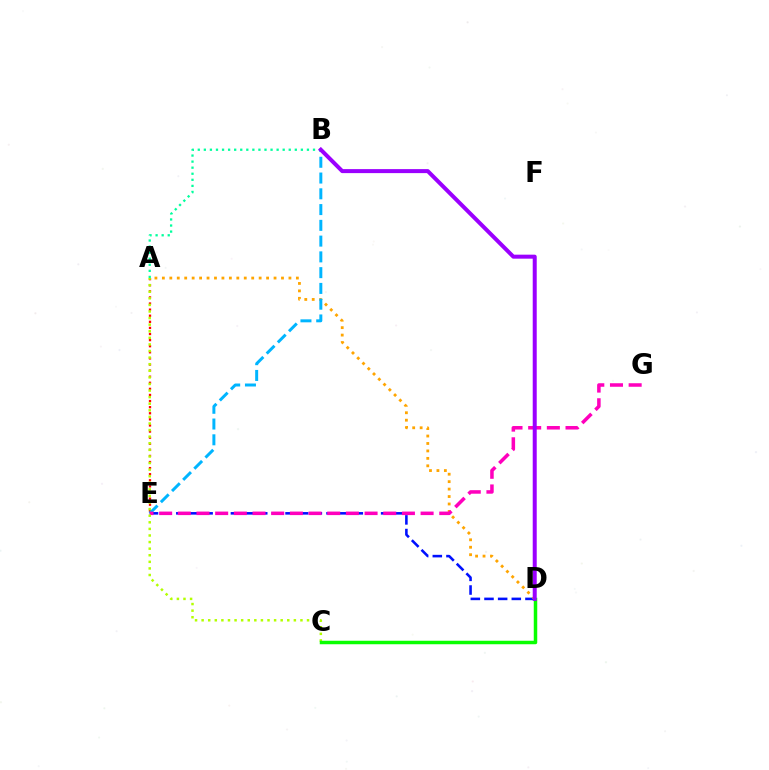{('D', 'E'): [{'color': '#0010ff', 'line_style': 'dashed', 'thickness': 1.85}], ('A', 'D'): [{'color': '#ffa500', 'line_style': 'dotted', 'thickness': 2.02}], ('A', 'B'): [{'color': '#00ff9d', 'line_style': 'dotted', 'thickness': 1.65}], ('A', 'E'): [{'color': '#ff0000', 'line_style': 'dotted', 'thickness': 1.66}], ('B', 'E'): [{'color': '#00b5ff', 'line_style': 'dashed', 'thickness': 2.14}], ('E', 'G'): [{'color': '#ff00bd', 'line_style': 'dashed', 'thickness': 2.54}], ('A', 'C'): [{'color': '#b3ff00', 'line_style': 'dotted', 'thickness': 1.79}], ('C', 'D'): [{'color': '#08ff00', 'line_style': 'solid', 'thickness': 2.51}], ('B', 'D'): [{'color': '#9b00ff', 'line_style': 'solid', 'thickness': 2.88}]}